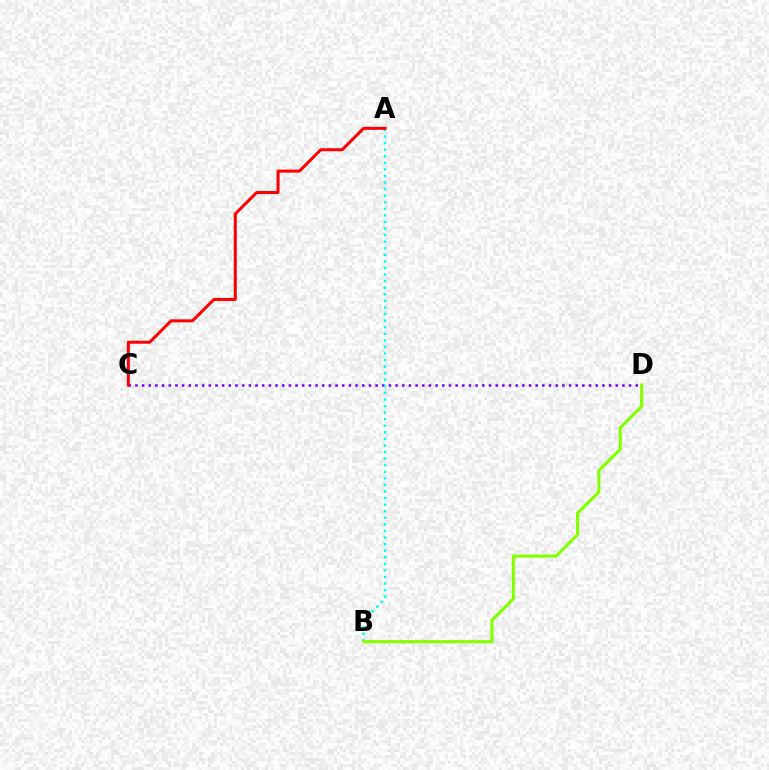{('C', 'D'): [{'color': '#7200ff', 'line_style': 'dotted', 'thickness': 1.81}], ('A', 'B'): [{'color': '#00fff6', 'line_style': 'dotted', 'thickness': 1.79}], ('A', 'C'): [{'color': '#ff0000', 'line_style': 'solid', 'thickness': 2.17}], ('B', 'D'): [{'color': '#84ff00', 'line_style': 'solid', 'thickness': 2.25}]}